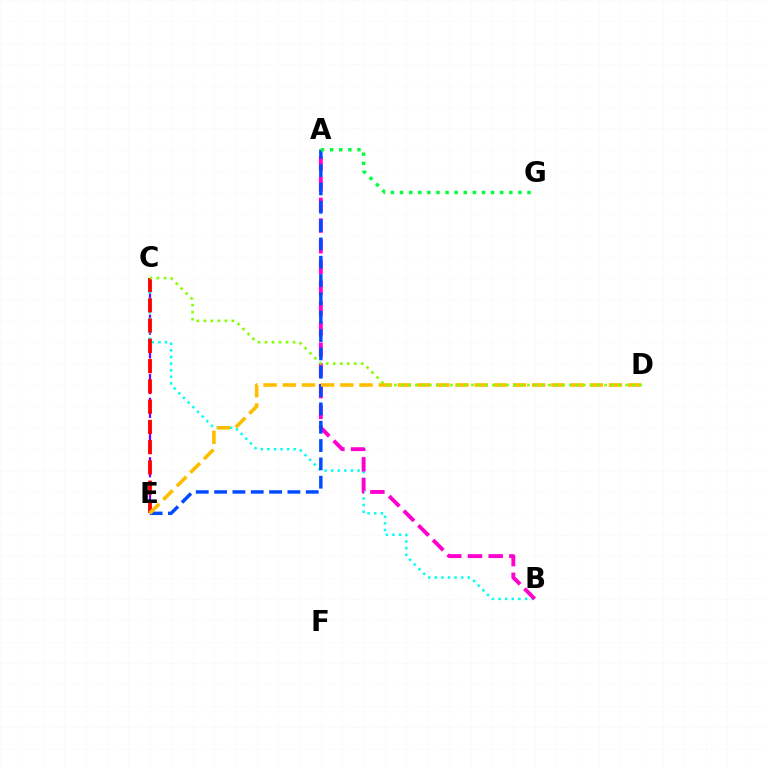{('C', 'E'): [{'color': '#7200ff', 'line_style': 'dashed', 'thickness': 1.61}, {'color': '#ff0000', 'line_style': 'dashed', 'thickness': 2.75}], ('B', 'C'): [{'color': '#00fff6', 'line_style': 'dotted', 'thickness': 1.79}], ('A', 'B'): [{'color': '#ff00cf', 'line_style': 'dashed', 'thickness': 2.81}], ('A', 'E'): [{'color': '#004bff', 'line_style': 'dashed', 'thickness': 2.49}], ('D', 'E'): [{'color': '#ffbd00', 'line_style': 'dashed', 'thickness': 2.61}], ('A', 'G'): [{'color': '#00ff39', 'line_style': 'dotted', 'thickness': 2.47}], ('C', 'D'): [{'color': '#84ff00', 'line_style': 'dotted', 'thickness': 1.9}]}